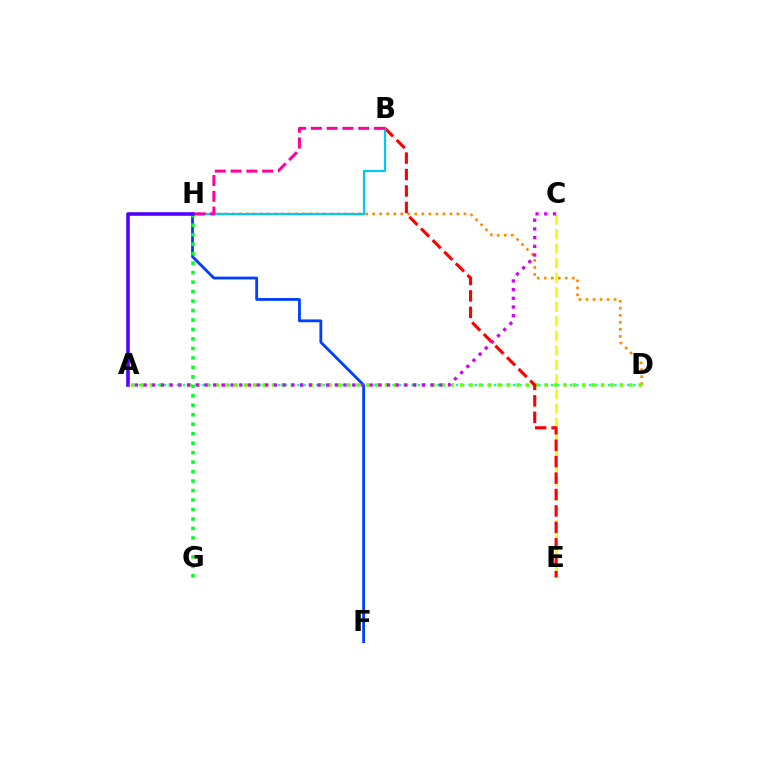{('F', 'H'): [{'color': '#003fff', 'line_style': 'solid', 'thickness': 2.03}], ('A', 'D'): [{'color': '#00ffaf', 'line_style': 'dotted', 'thickness': 1.72}, {'color': '#66ff00', 'line_style': 'dotted', 'thickness': 2.55}], ('D', 'H'): [{'color': '#ff8800', 'line_style': 'dotted', 'thickness': 1.91}], ('G', 'H'): [{'color': '#00ff27', 'line_style': 'dotted', 'thickness': 2.57}], ('C', 'E'): [{'color': '#eeff00', 'line_style': 'dashed', 'thickness': 1.97}], ('B', 'E'): [{'color': '#ff0000', 'line_style': 'dashed', 'thickness': 2.23}], ('B', 'H'): [{'color': '#00c7ff', 'line_style': 'solid', 'thickness': 1.59}, {'color': '#ff00a0', 'line_style': 'dashed', 'thickness': 2.14}], ('A', 'H'): [{'color': '#4f00ff', 'line_style': 'solid', 'thickness': 2.57}], ('A', 'C'): [{'color': '#d600ff', 'line_style': 'dotted', 'thickness': 2.36}]}